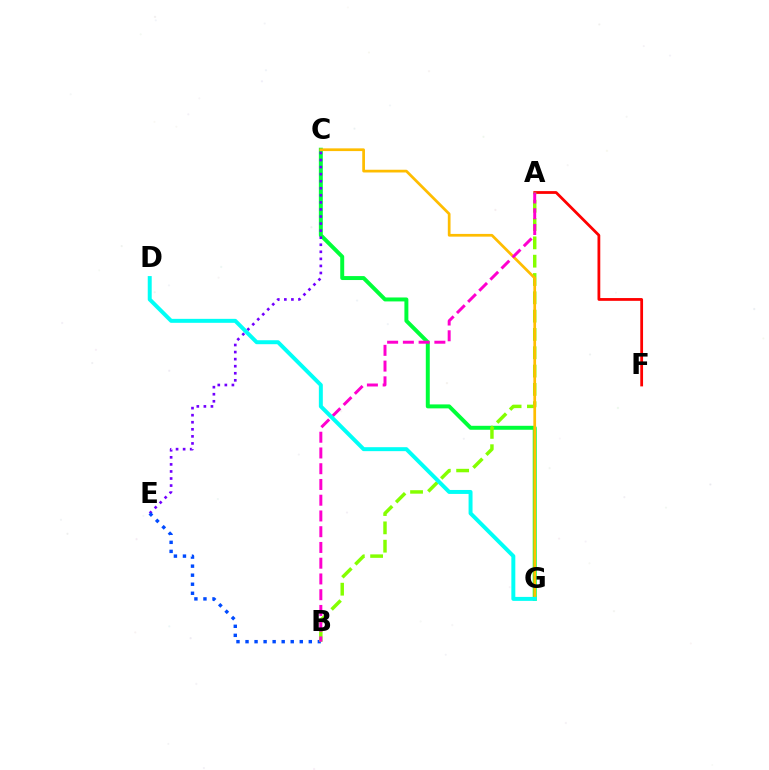{('C', 'G'): [{'color': '#00ff39', 'line_style': 'solid', 'thickness': 2.85}, {'color': '#ffbd00', 'line_style': 'solid', 'thickness': 1.96}], ('C', 'E'): [{'color': '#7200ff', 'line_style': 'dotted', 'thickness': 1.92}], ('B', 'E'): [{'color': '#004bff', 'line_style': 'dotted', 'thickness': 2.46}], ('A', 'F'): [{'color': '#ff0000', 'line_style': 'solid', 'thickness': 2.0}], ('A', 'B'): [{'color': '#84ff00', 'line_style': 'dashed', 'thickness': 2.49}, {'color': '#ff00cf', 'line_style': 'dashed', 'thickness': 2.14}], ('D', 'G'): [{'color': '#00fff6', 'line_style': 'solid', 'thickness': 2.85}]}